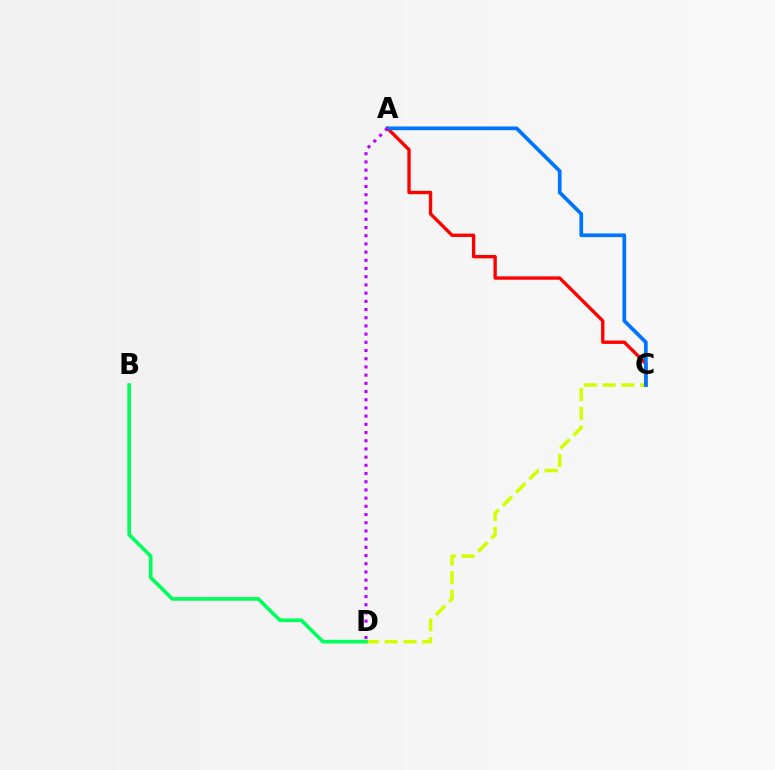{('A', 'C'): [{'color': '#ff0000', 'line_style': 'solid', 'thickness': 2.41}, {'color': '#0074ff', 'line_style': 'solid', 'thickness': 2.67}], ('C', 'D'): [{'color': '#d1ff00', 'line_style': 'dashed', 'thickness': 2.54}], ('A', 'D'): [{'color': '#b900ff', 'line_style': 'dotted', 'thickness': 2.23}], ('B', 'D'): [{'color': '#00ff5c', 'line_style': 'solid', 'thickness': 2.62}]}